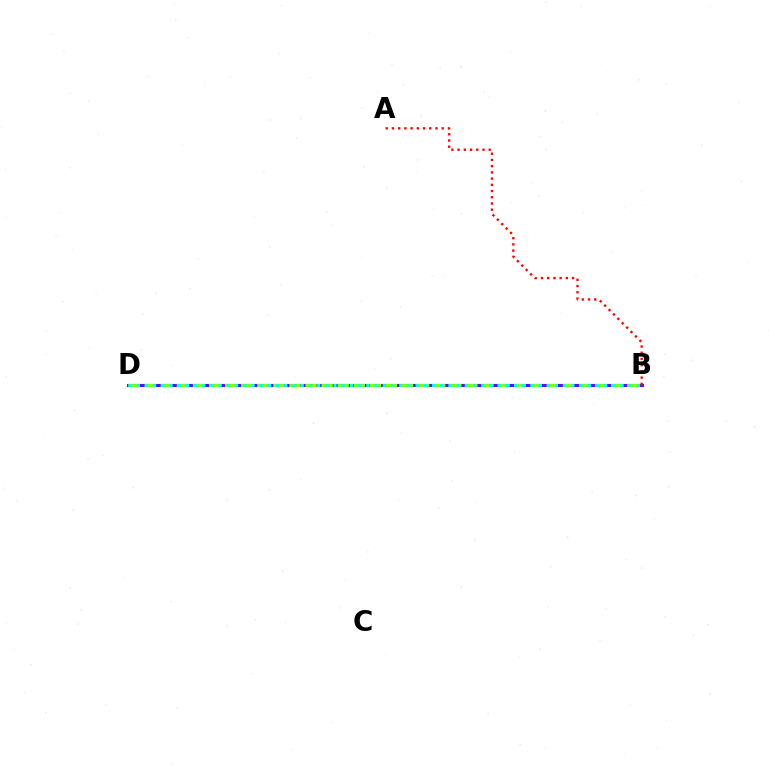{('B', 'D'): [{'color': '#7200ff', 'line_style': 'solid', 'thickness': 2.24}, {'color': '#84ff00', 'line_style': 'dashed', 'thickness': 2.19}, {'color': '#00fff6', 'line_style': 'dotted', 'thickness': 2.23}], ('A', 'B'): [{'color': '#ff0000', 'line_style': 'dotted', 'thickness': 1.69}]}